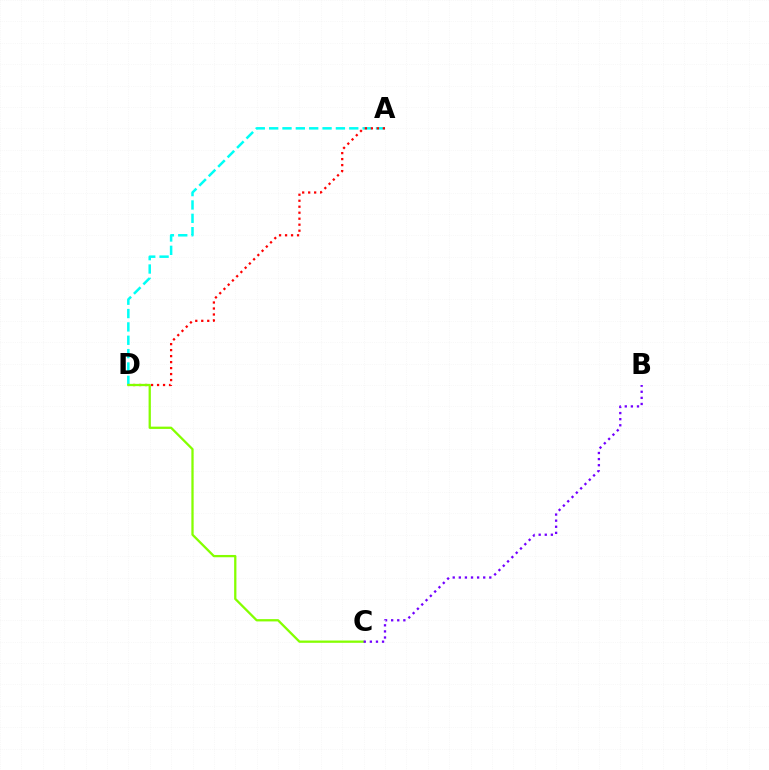{('A', 'D'): [{'color': '#00fff6', 'line_style': 'dashed', 'thickness': 1.81}, {'color': '#ff0000', 'line_style': 'dotted', 'thickness': 1.63}], ('C', 'D'): [{'color': '#84ff00', 'line_style': 'solid', 'thickness': 1.64}], ('B', 'C'): [{'color': '#7200ff', 'line_style': 'dotted', 'thickness': 1.66}]}